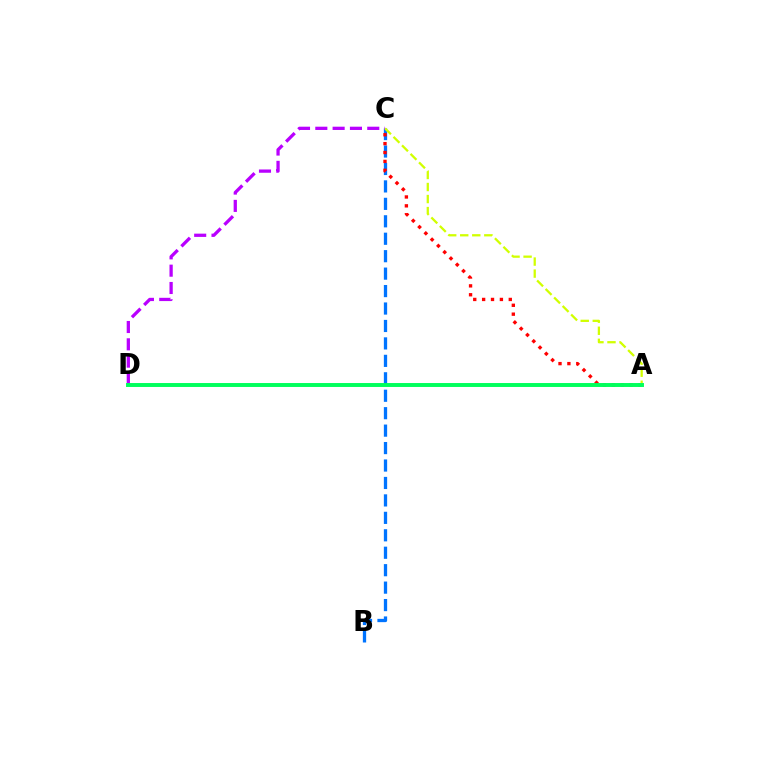{('B', 'C'): [{'color': '#0074ff', 'line_style': 'dashed', 'thickness': 2.37}], ('A', 'C'): [{'color': '#ff0000', 'line_style': 'dotted', 'thickness': 2.41}, {'color': '#d1ff00', 'line_style': 'dashed', 'thickness': 1.63}], ('C', 'D'): [{'color': '#b900ff', 'line_style': 'dashed', 'thickness': 2.35}], ('A', 'D'): [{'color': '#00ff5c', 'line_style': 'solid', 'thickness': 2.83}]}